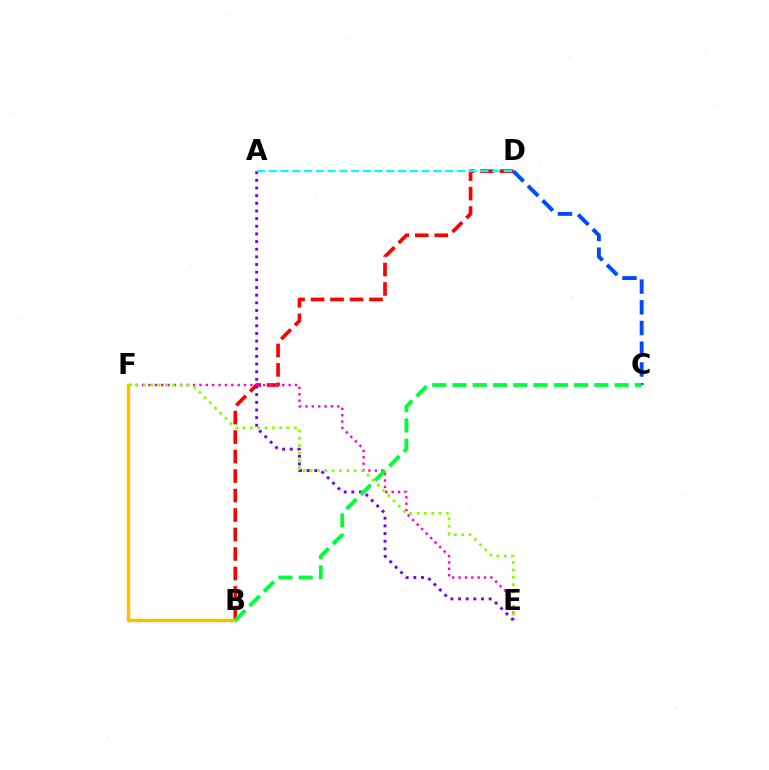{('B', 'D'): [{'color': '#ff0000', 'line_style': 'dashed', 'thickness': 2.65}], ('E', 'F'): [{'color': '#ff00cf', 'line_style': 'dotted', 'thickness': 1.73}, {'color': '#84ff00', 'line_style': 'dotted', 'thickness': 1.99}], ('B', 'F'): [{'color': '#ffbd00', 'line_style': 'solid', 'thickness': 2.47}], ('A', 'E'): [{'color': '#7200ff', 'line_style': 'dotted', 'thickness': 2.08}], ('C', 'D'): [{'color': '#004bff', 'line_style': 'dashed', 'thickness': 2.81}], ('B', 'C'): [{'color': '#00ff39', 'line_style': 'dashed', 'thickness': 2.75}], ('A', 'D'): [{'color': '#00fff6', 'line_style': 'dashed', 'thickness': 1.6}]}